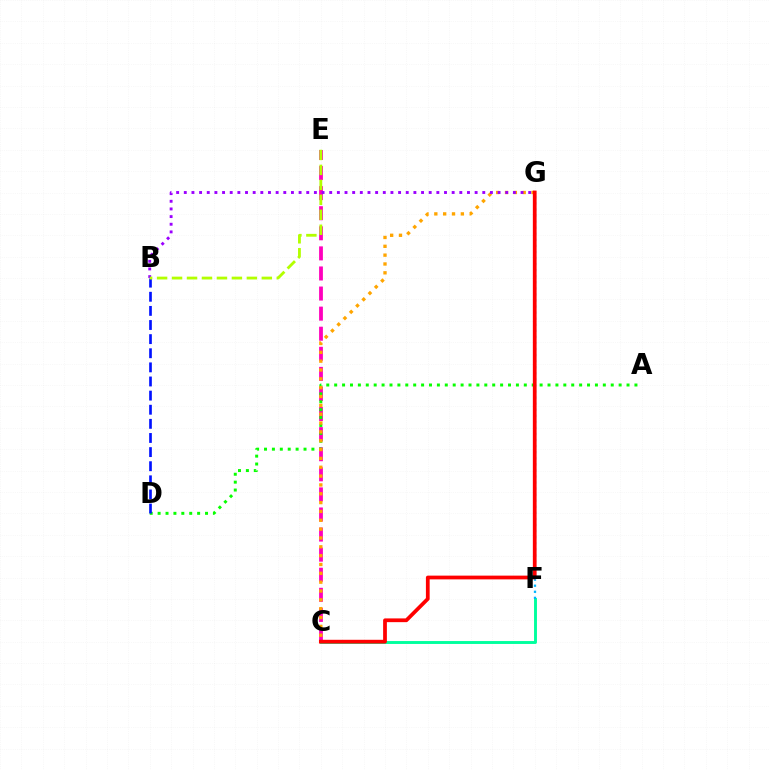{('C', 'E'): [{'color': '#ff00bd', 'line_style': 'dashed', 'thickness': 2.73}], ('A', 'D'): [{'color': '#08ff00', 'line_style': 'dotted', 'thickness': 2.15}], ('C', 'F'): [{'color': '#00ff9d', 'line_style': 'solid', 'thickness': 2.09}], ('F', 'G'): [{'color': '#00b5ff', 'line_style': 'dotted', 'thickness': 1.65}], ('C', 'G'): [{'color': '#ffa500', 'line_style': 'dotted', 'thickness': 2.4}, {'color': '#ff0000', 'line_style': 'solid', 'thickness': 2.7}], ('B', 'G'): [{'color': '#9b00ff', 'line_style': 'dotted', 'thickness': 2.08}], ('B', 'D'): [{'color': '#0010ff', 'line_style': 'dashed', 'thickness': 1.92}], ('B', 'E'): [{'color': '#b3ff00', 'line_style': 'dashed', 'thickness': 2.03}]}